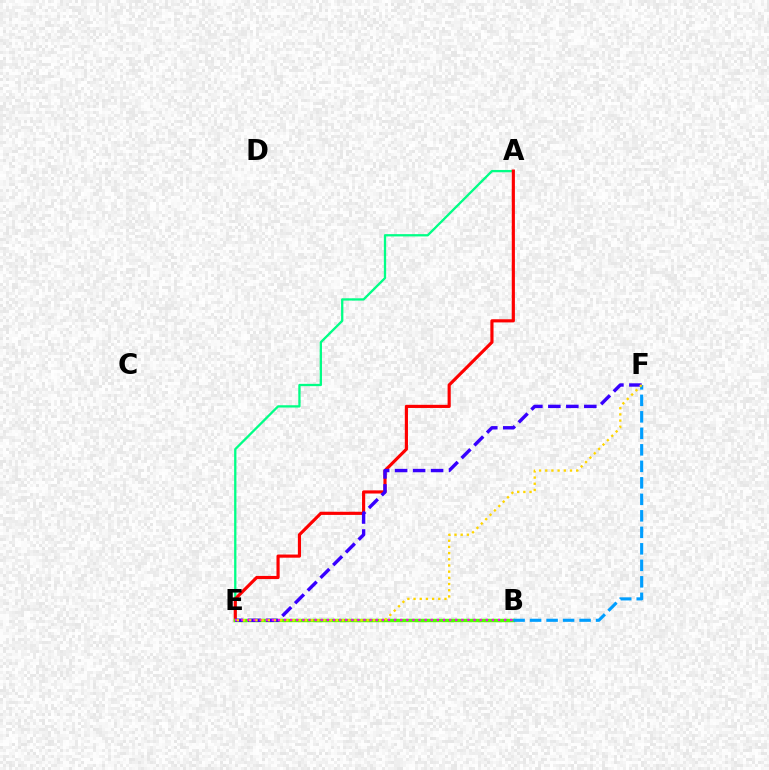{('A', 'E'): [{'color': '#00ff86', 'line_style': 'solid', 'thickness': 1.66}, {'color': '#ff0000', 'line_style': 'solid', 'thickness': 2.27}], ('B', 'E'): [{'color': '#4fff00', 'line_style': 'solid', 'thickness': 2.47}, {'color': '#ff00ed', 'line_style': 'dotted', 'thickness': 1.66}], ('B', 'F'): [{'color': '#009eff', 'line_style': 'dashed', 'thickness': 2.24}], ('E', 'F'): [{'color': '#3700ff', 'line_style': 'dashed', 'thickness': 2.44}, {'color': '#ffd500', 'line_style': 'dotted', 'thickness': 1.68}]}